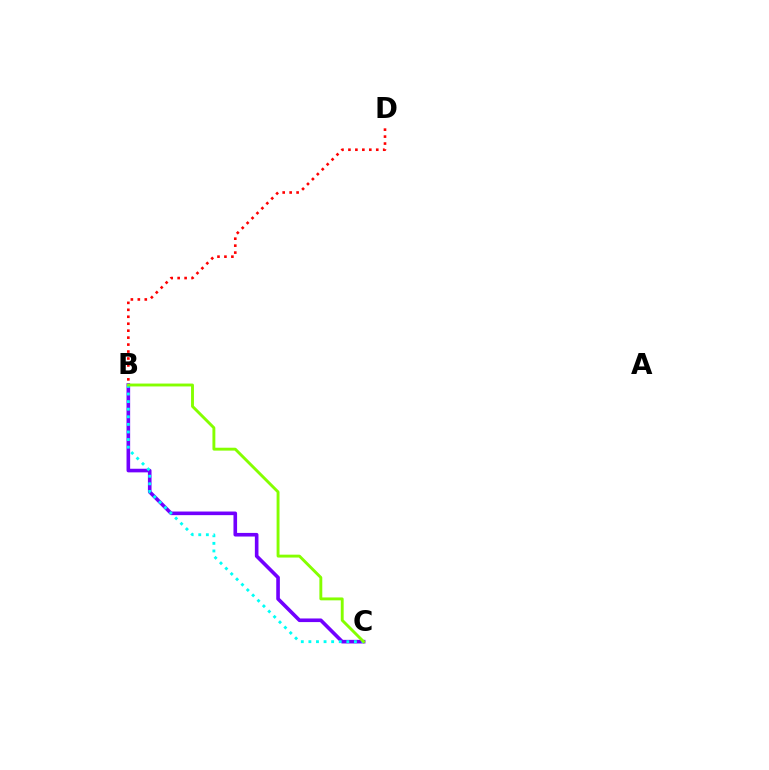{('B', 'C'): [{'color': '#7200ff', 'line_style': 'solid', 'thickness': 2.6}, {'color': '#00fff6', 'line_style': 'dotted', 'thickness': 2.06}, {'color': '#84ff00', 'line_style': 'solid', 'thickness': 2.08}], ('B', 'D'): [{'color': '#ff0000', 'line_style': 'dotted', 'thickness': 1.89}]}